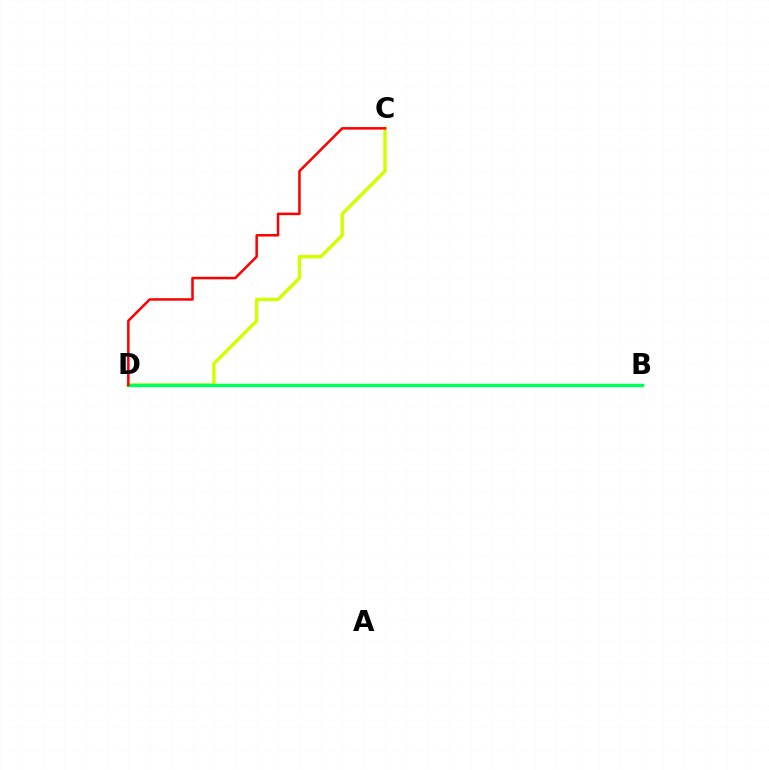{('C', 'D'): [{'color': '#d1ff00', 'line_style': 'solid', 'thickness': 2.46}, {'color': '#ff0000', 'line_style': 'solid', 'thickness': 1.82}], ('B', 'D'): [{'color': '#0074ff', 'line_style': 'dotted', 'thickness': 1.53}, {'color': '#b900ff', 'line_style': 'dashed', 'thickness': 1.91}, {'color': '#00ff5c', 'line_style': 'solid', 'thickness': 2.45}]}